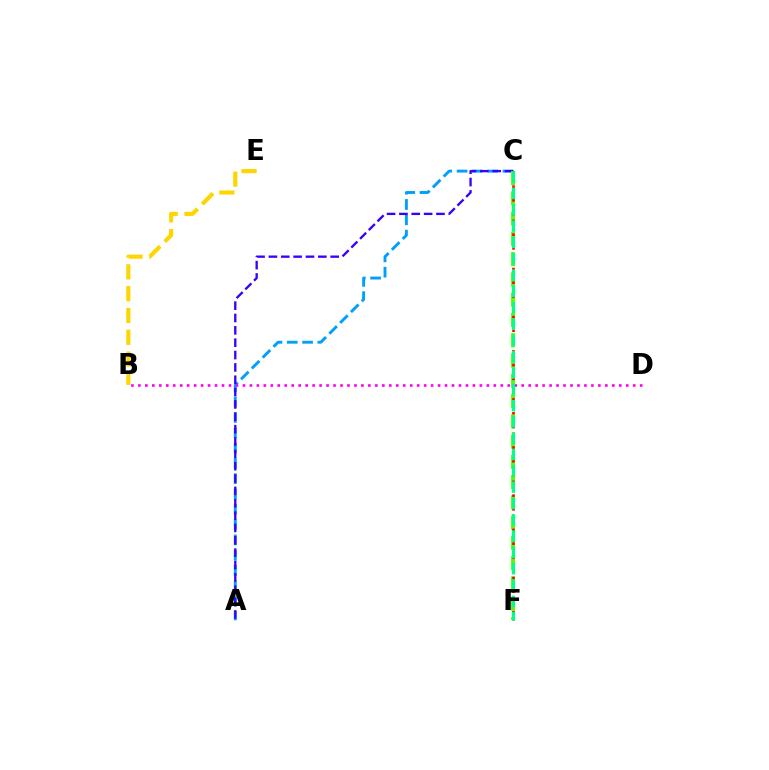{('A', 'C'): [{'color': '#009eff', 'line_style': 'dashed', 'thickness': 2.08}, {'color': '#3700ff', 'line_style': 'dashed', 'thickness': 1.68}], ('C', 'F'): [{'color': '#4fff00', 'line_style': 'dashed', 'thickness': 2.75}, {'color': '#ff0000', 'line_style': 'dotted', 'thickness': 1.87}, {'color': '#00ff86', 'line_style': 'dashed', 'thickness': 2.22}], ('B', 'E'): [{'color': '#ffd500', 'line_style': 'dashed', 'thickness': 2.96}], ('B', 'D'): [{'color': '#ff00ed', 'line_style': 'dotted', 'thickness': 1.89}]}